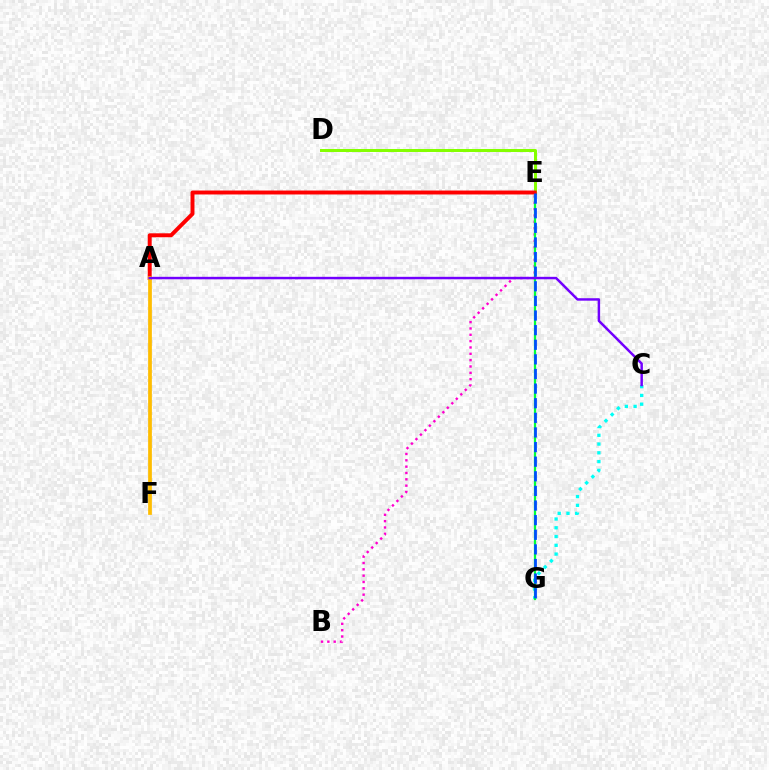{('C', 'G'): [{'color': '#00fff6', 'line_style': 'dotted', 'thickness': 2.38}], ('D', 'E'): [{'color': '#84ff00', 'line_style': 'solid', 'thickness': 2.16}], ('B', 'E'): [{'color': '#ff00cf', 'line_style': 'dotted', 'thickness': 1.72}], ('E', 'G'): [{'color': '#00ff39', 'line_style': 'solid', 'thickness': 1.61}, {'color': '#004bff', 'line_style': 'dashed', 'thickness': 1.99}], ('A', 'E'): [{'color': '#ff0000', 'line_style': 'solid', 'thickness': 2.84}], ('A', 'F'): [{'color': '#ffbd00', 'line_style': 'solid', 'thickness': 2.68}], ('A', 'C'): [{'color': '#7200ff', 'line_style': 'solid', 'thickness': 1.78}]}